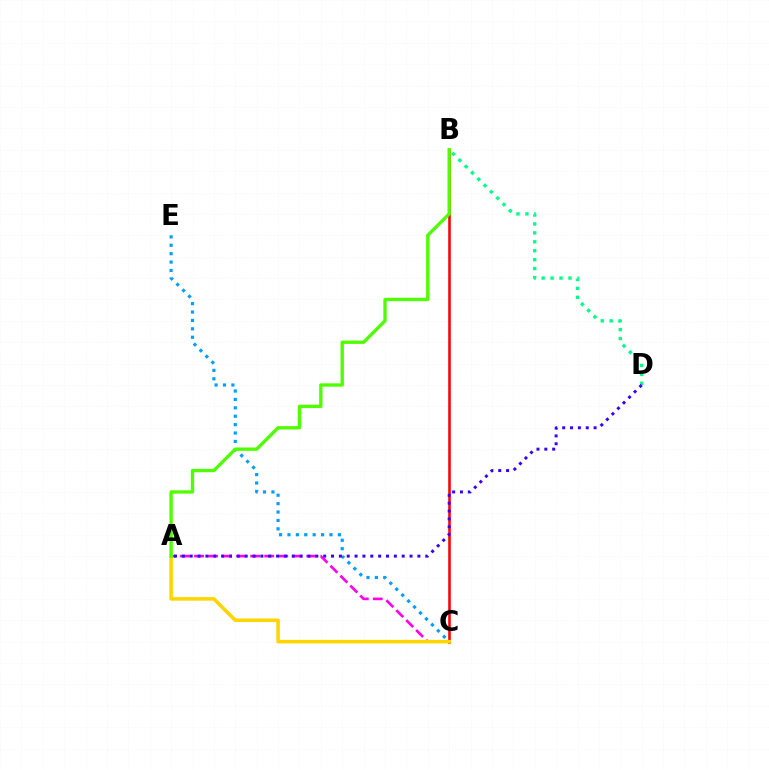{('A', 'C'): [{'color': '#ff00ed', 'line_style': 'dashed', 'thickness': 1.91}, {'color': '#ffd500', 'line_style': 'solid', 'thickness': 2.56}], ('C', 'E'): [{'color': '#009eff', 'line_style': 'dotted', 'thickness': 2.28}], ('B', 'C'): [{'color': '#ff0000', 'line_style': 'solid', 'thickness': 1.86}], ('B', 'D'): [{'color': '#00ff86', 'line_style': 'dotted', 'thickness': 2.43}], ('A', 'D'): [{'color': '#3700ff', 'line_style': 'dotted', 'thickness': 2.13}], ('A', 'B'): [{'color': '#4fff00', 'line_style': 'solid', 'thickness': 2.4}]}